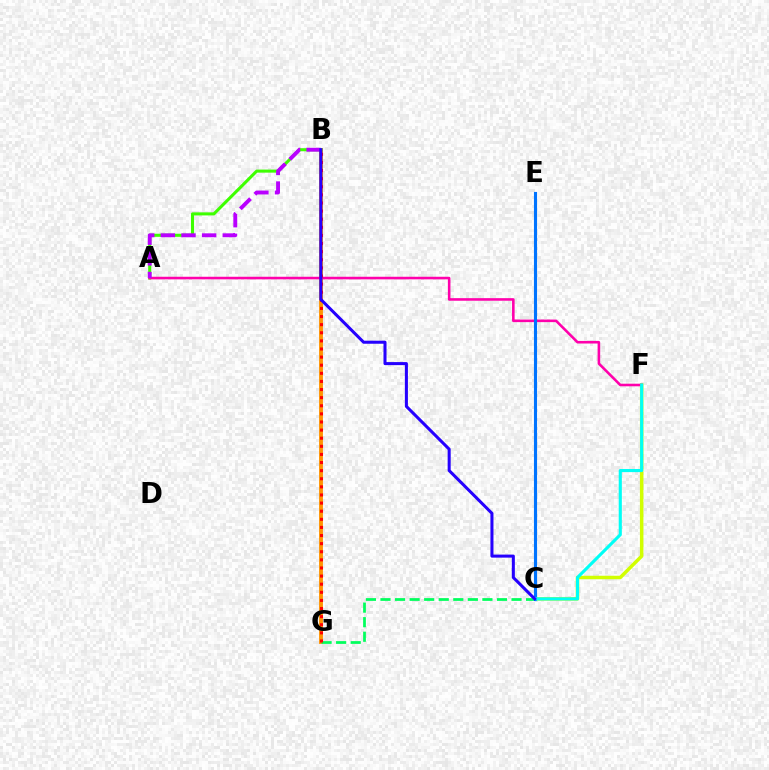{('B', 'G'): [{'color': '#ff9400', 'line_style': 'solid', 'thickness': 2.78}, {'color': '#ff0000', 'line_style': 'dotted', 'thickness': 2.2}], ('C', 'F'): [{'color': '#d1ff00', 'line_style': 'solid', 'thickness': 2.51}, {'color': '#00fff6', 'line_style': 'solid', 'thickness': 2.25}], ('A', 'B'): [{'color': '#3dff00', 'line_style': 'solid', 'thickness': 2.2}, {'color': '#b900ff', 'line_style': 'dashed', 'thickness': 2.8}], ('C', 'G'): [{'color': '#00ff5c', 'line_style': 'dashed', 'thickness': 1.98}], ('A', 'F'): [{'color': '#ff00ac', 'line_style': 'solid', 'thickness': 1.86}], ('C', 'E'): [{'color': '#0074ff', 'line_style': 'solid', 'thickness': 2.24}], ('B', 'C'): [{'color': '#2500ff', 'line_style': 'solid', 'thickness': 2.19}]}